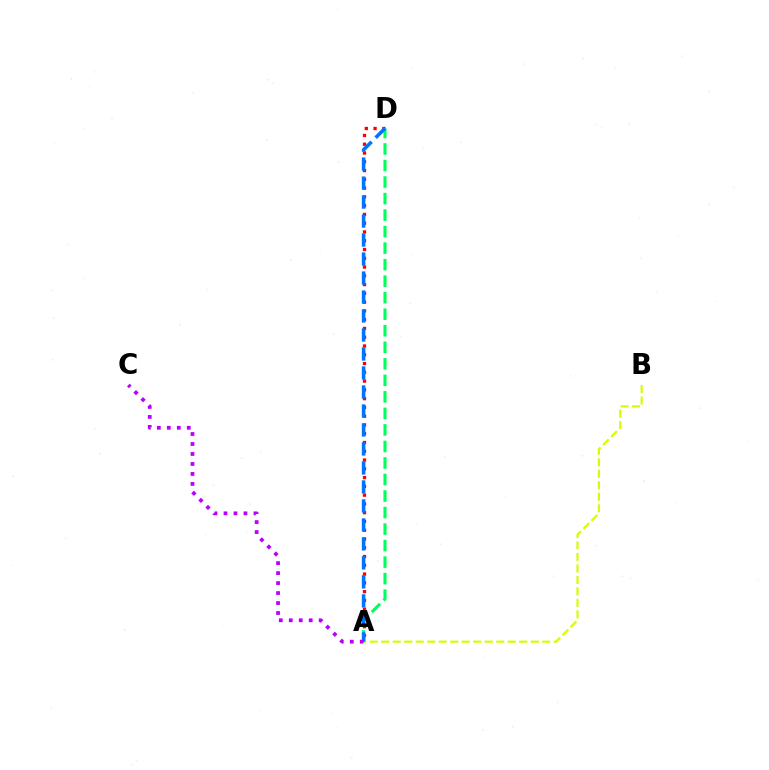{('A', 'D'): [{'color': '#ff0000', 'line_style': 'dotted', 'thickness': 2.38}, {'color': '#00ff5c', 'line_style': 'dashed', 'thickness': 2.25}, {'color': '#0074ff', 'line_style': 'dashed', 'thickness': 2.58}], ('A', 'B'): [{'color': '#d1ff00', 'line_style': 'dashed', 'thickness': 1.56}], ('A', 'C'): [{'color': '#b900ff', 'line_style': 'dotted', 'thickness': 2.71}]}